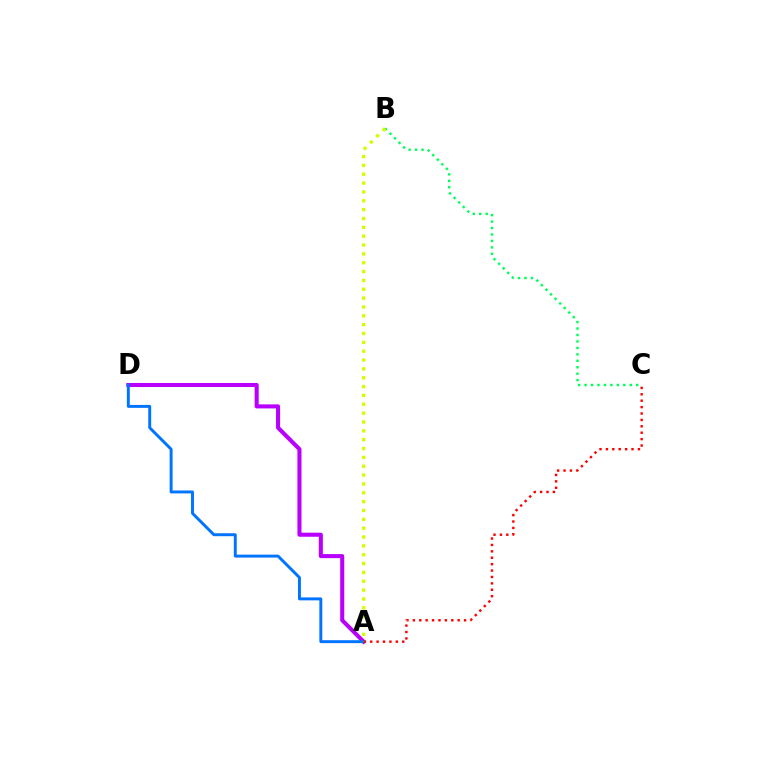{('A', 'D'): [{'color': '#b900ff', 'line_style': 'solid', 'thickness': 2.92}, {'color': '#0074ff', 'line_style': 'solid', 'thickness': 2.12}], ('B', 'C'): [{'color': '#00ff5c', 'line_style': 'dotted', 'thickness': 1.75}], ('A', 'C'): [{'color': '#ff0000', 'line_style': 'dotted', 'thickness': 1.74}], ('A', 'B'): [{'color': '#d1ff00', 'line_style': 'dotted', 'thickness': 2.4}]}